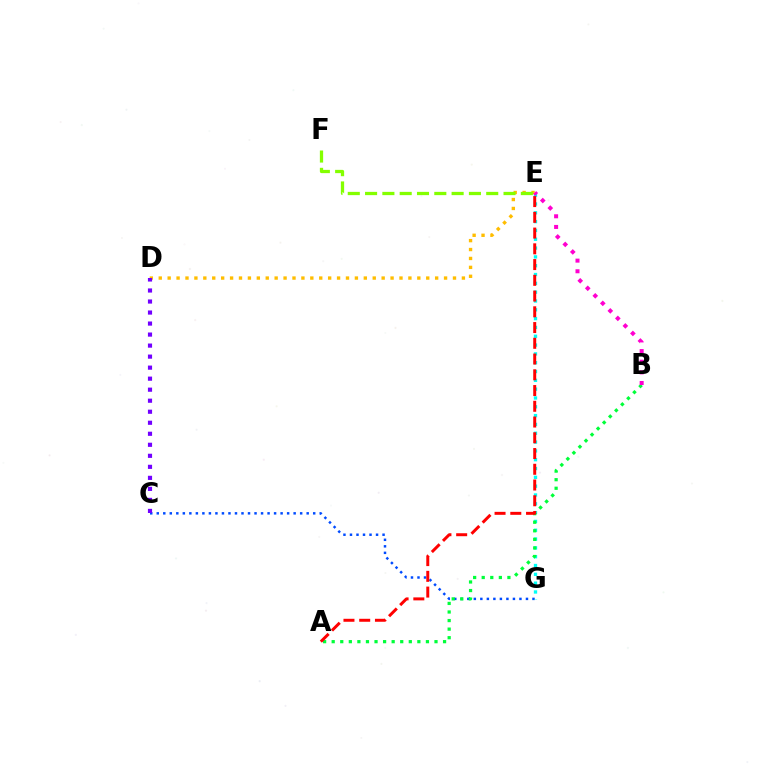{('C', 'G'): [{'color': '#004bff', 'line_style': 'dotted', 'thickness': 1.77}], ('E', 'G'): [{'color': '#00fff6', 'line_style': 'dotted', 'thickness': 2.4}], ('D', 'E'): [{'color': '#ffbd00', 'line_style': 'dotted', 'thickness': 2.42}], ('A', 'B'): [{'color': '#00ff39', 'line_style': 'dotted', 'thickness': 2.33}], ('A', 'E'): [{'color': '#ff0000', 'line_style': 'dashed', 'thickness': 2.14}], ('C', 'D'): [{'color': '#7200ff', 'line_style': 'dotted', 'thickness': 2.99}], ('B', 'E'): [{'color': '#ff00cf', 'line_style': 'dotted', 'thickness': 2.89}], ('E', 'F'): [{'color': '#84ff00', 'line_style': 'dashed', 'thickness': 2.35}]}